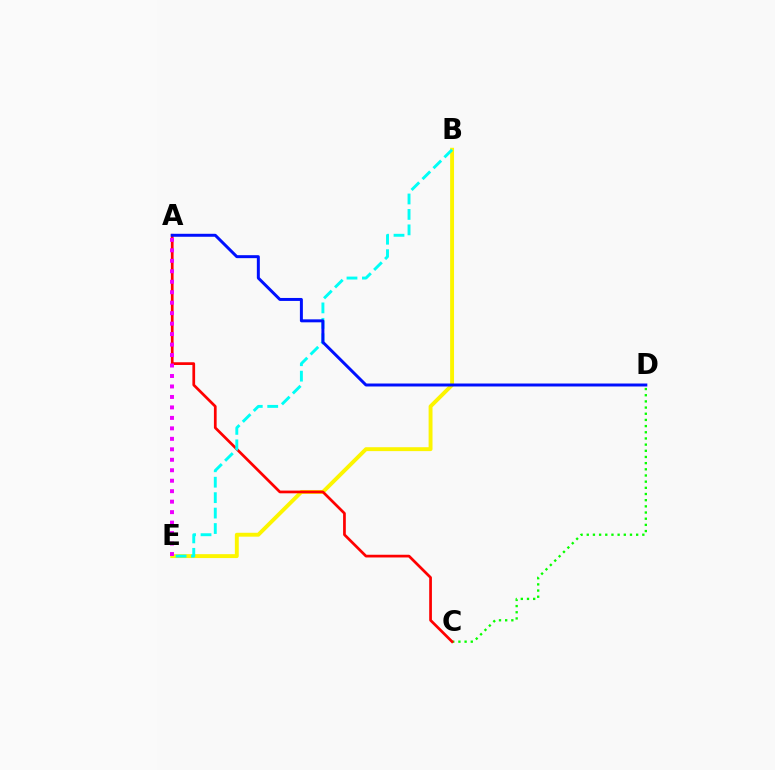{('B', 'E'): [{'color': '#fcf500', 'line_style': 'solid', 'thickness': 2.81}, {'color': '#00fff6', 'line_style': 'dashed', 'thickness': 2.1}], ('C', 'D'): [{'color': '#08ff00', 'line_style': 'dotted', 'thickness': 1.68}], ('A', 'C'): [{'color': '#ff0000', 'line_style': 'solid', 'thickness': 1.96}], ('A', 'D'): [{'color': '#0010ff', 'line_style': 'solid', 'thickness': 2.14}], ('A', 'E'): [{'color': '#ee00ff', 'line_style': 'dotted', 'thickness': 2.85}]}